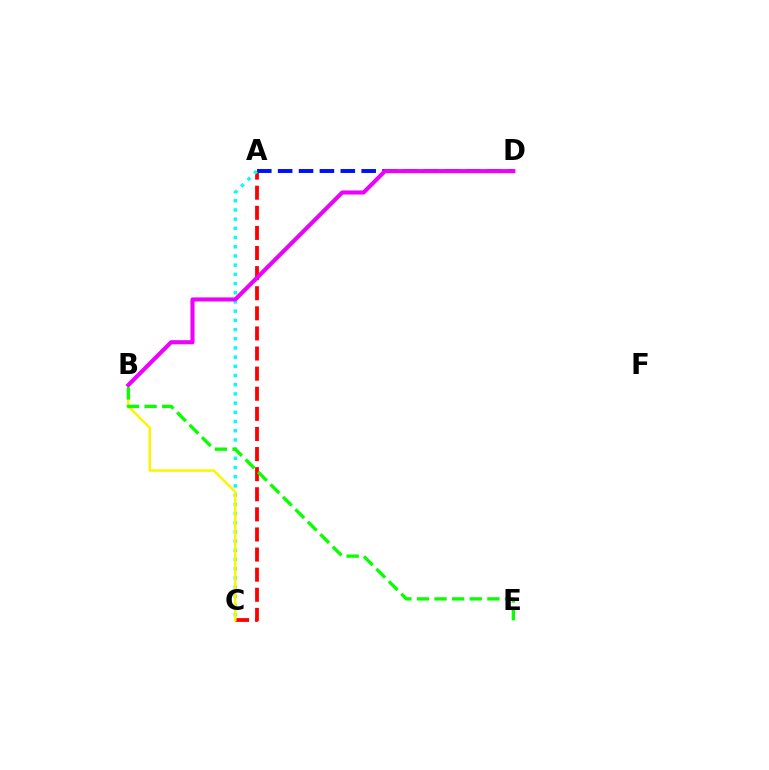{('A', 'C'): [{'color': '#ff0000', 'line_style': 'dashed', 'thickness': 2.73}, {'color': '#00fff6', 'line_style': 'dotted', 'thickness': 2.5}], ('A', 'D'): [{'color': '#0010ff', 'line_style': 'dashed', 'thickness': 2.84}], ('B', 'C'): [{'color': '#fcf500', 'line_style': 'solid', 'thickness': 1.79}], ('B', 'D'): [{'color': '#ee00ff', 'line_style': 'solid', 'thickness': 2.94}], ('B', 'E'): [{'color': '#08ff00', 'line_style': 'dashed', 'thickness': 2.39}]}